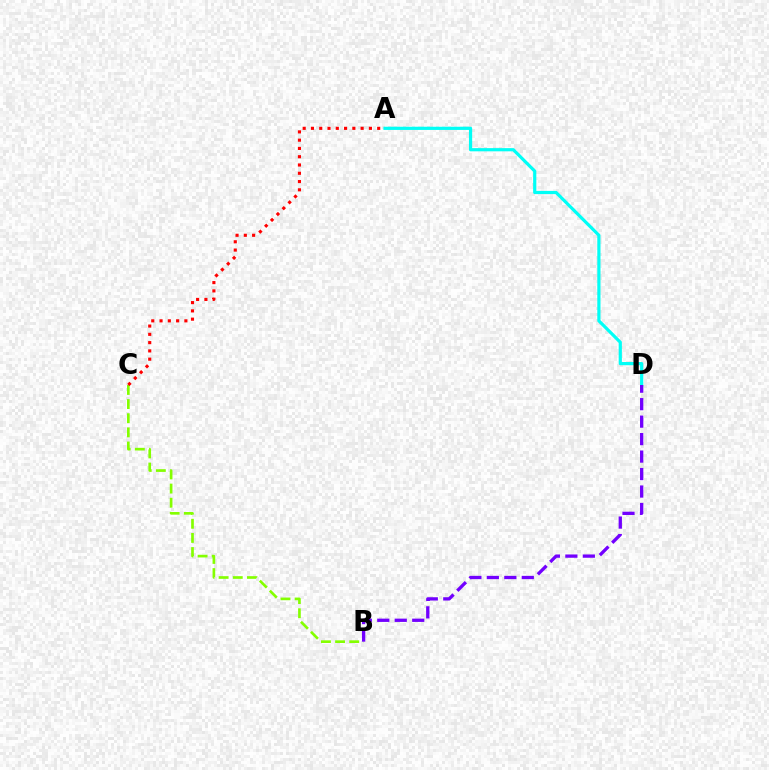{('A', 'D'): [{'color': '#00fff6', 'line_style': 'solid', 'thickness': 2.3}], ('B', 'C'): [{'color': '#84ff00', 'line_style': 'dashed', 'thickness': 1.92}], ('A', 'C'): [{'color': '#ff0000', 'line_style': 'dotted', 'thickness': 2.25}], ('B', 'D'): [{'color': '#7200ff', 'line_style': 'dashed', 'thickness': 2.37}]}